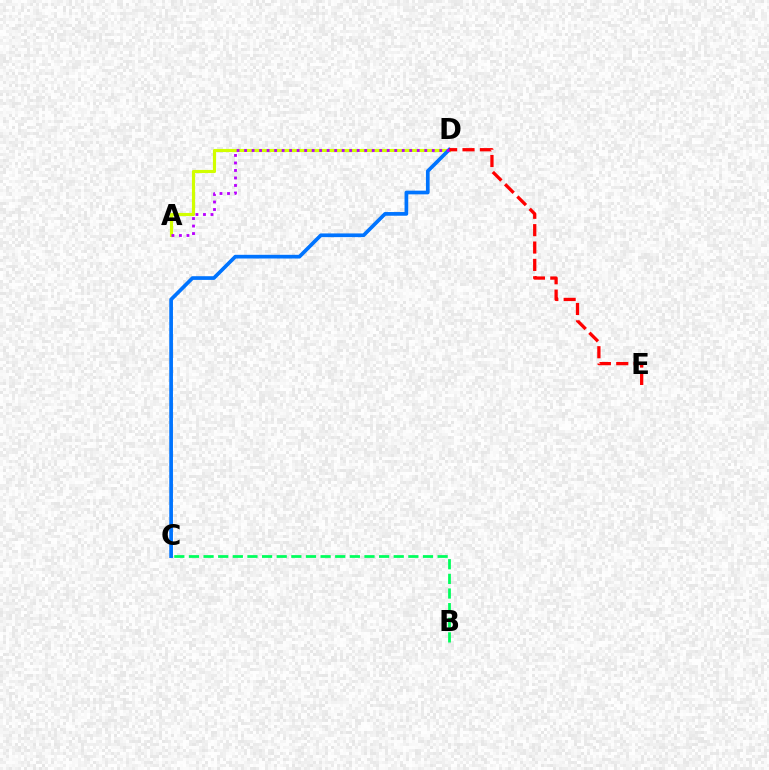{('B', 'C'): [{'color': '#00ff5c', 'line_style': 'dashed', 'thickness': 1.99}], ('A', 'D'): [{'color': '#d1ff00', 'line_style': 'solid', 'thickness': 2.26}, {'color': '#b900ff', 'line_style': 'dotted', 'thickness': 2.04}], ('C', 'D'): [{'color': '#0074ff', 'line_style': 'solid', 'thickness': 2.66}], ('D', 'E'): [{'color': '#ff0000', 'line_style': 'dashed', 'thickness': 2.36}]}